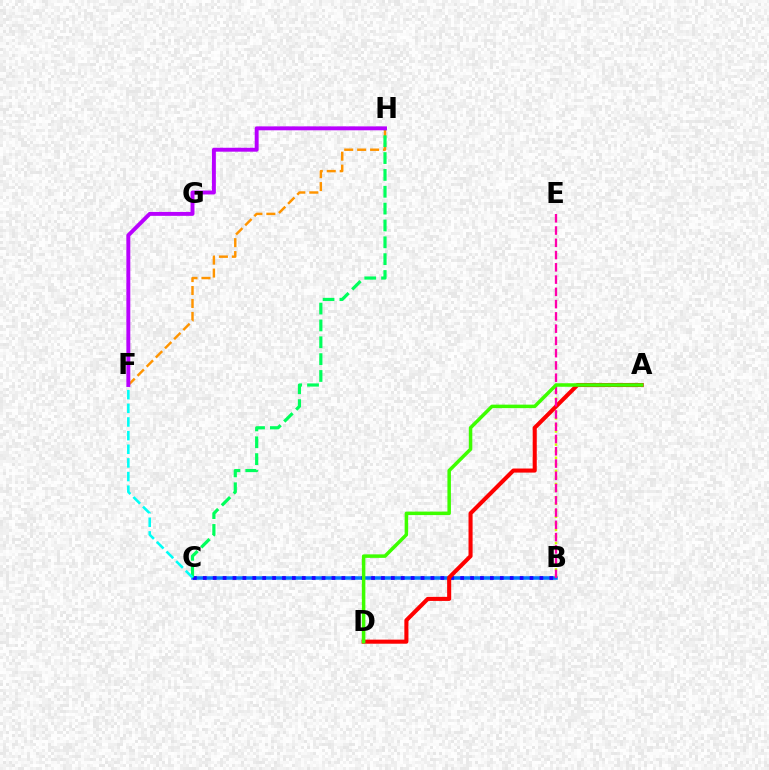{('B', 'C'): [{'color': '#0074ff', 'line_style': 'solid', 'thickness': 2.54}, {'color': '#2500ff', 'line_style': 'dotted', 'thickness': 2.69}], ('A', 'B'): [{'color': '#d1ff00', 'line_style': 'dotted', 'thickness': 1.78}], ('F', 'H'): [{'color': '#ff9400', 'line_style': 'dashed', 'thickness': 1.76}, {'color': '#b900ff', 'line_style': 'solid', 'thickness': 2.82}], ('C', 'H'): [{'color': '#00ff5c', 'line_style': 'dashed', 'thickness': 2.29}], ('A', 'D'): [{'color': '#ff0000', 'line_style': 'solid', 'thickness': 2.93}, {'color': '#3dff00', 'line_style': 'solid', 'thickness': 2.52}], ('B', 'E'): [{'color': '#ff00ac', 'line_style': 'dashed', 'thickness': 1.67}], ('C', 'F'): [{'color': '#00fff6', 'line_style': 'dashed', 'thickness': 1.85}]}